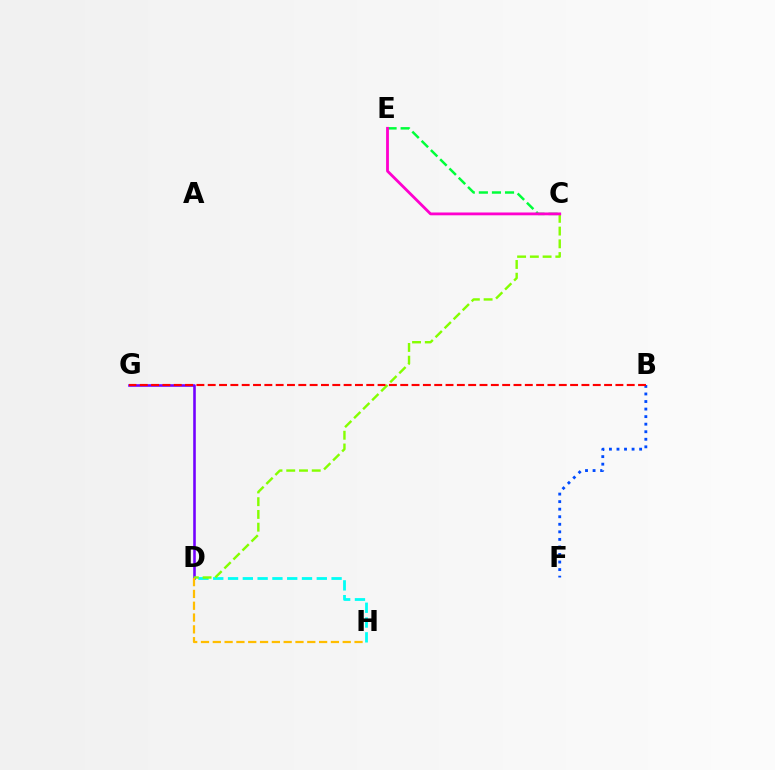{('C', 'E'): [{'color': '#00ff39', 'line_style': 'dashed', 'thickness': 1.78}, {'color': '#ff00cf', 'line_style': 'solid', 'thickness': 2.02}], ('D', 'G'): [{'color': '#7200ff', 'line_style': 'solid', 'thickness': 1.86}], ('D', 'H'): [{'color': '#00fff6', 'line_style': 'dashed', 'thickness': 2.01}, {'color': '#ffbd00', 'line_style': 'dashed', 'thickness': 1.6}], ('C', 'D'): [{'color': '#84ff00', 'line_style': 'dashed', 'thickness': 1.73}], ('B', 'F'): [{'color': '#004bff', 'line_style': 'dotted', 'thickness': 2.05}], ('B', 'G'): [{'color': '#ff0000', 'line_style': 'dashed', 'thickness': 1.54}]}